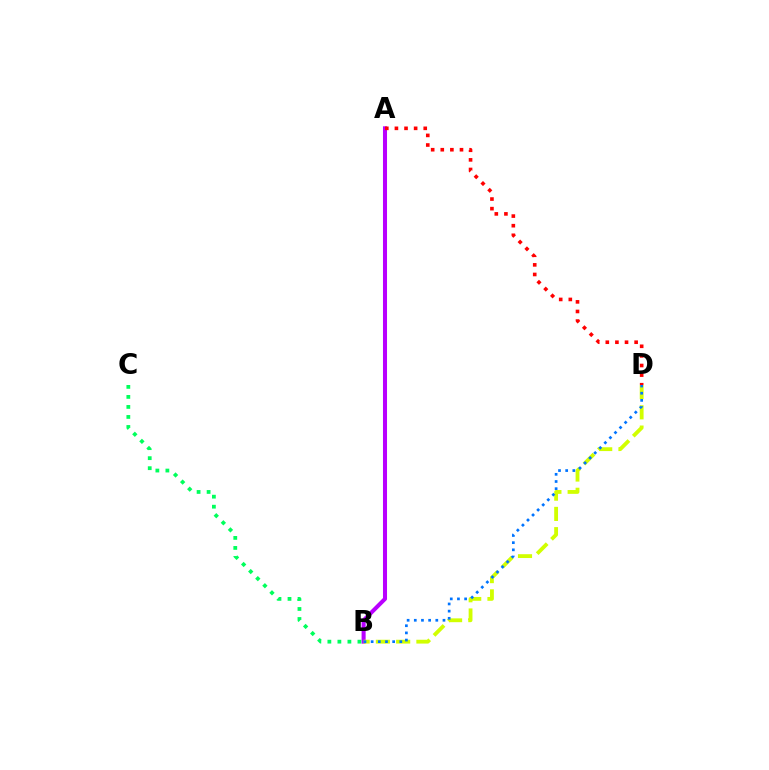{('A', 'B'): [{'color': '#b900ff', 'line_style': 'solid', 'thickness': 2.91}], ('A', 'D'): [{'color': '#ff0000', 'line_style': 'dotted', 'thickness': 2.61}], ('B', 'D'): [{'color': '#d1ff00', 'line_style': 'dashed', 'thickness': 2.75}, {'color': '#0074ff', 'line_style': 'dotted', 'thickness': 1.95}], ('B', 'C'): [{'color': '#00ff5c', 'line_style': 'dotted', 'thickness': 2.72}]}